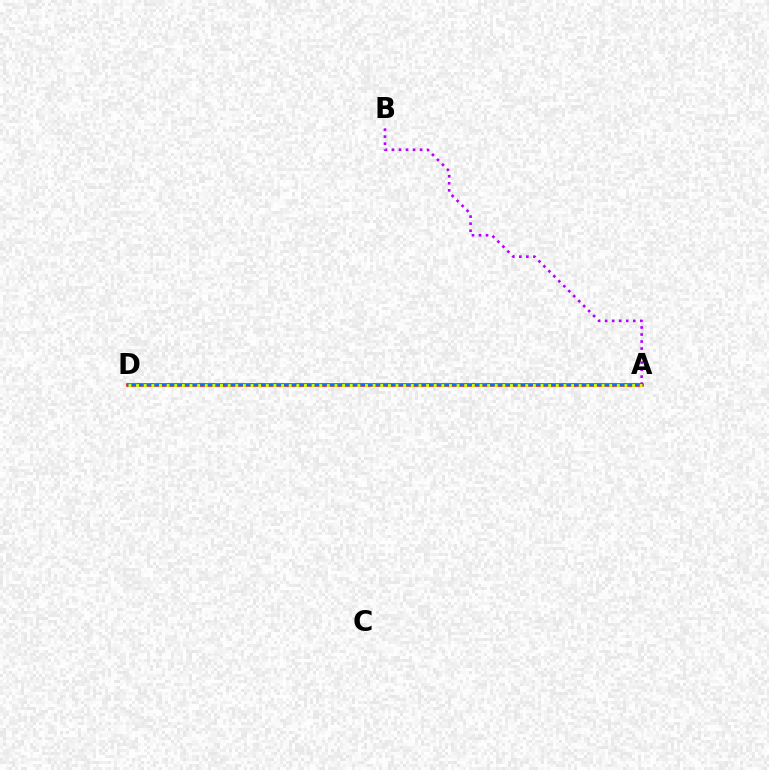{('A', 'D'): [{'color': '#ff0000', 'line_style': 'solid', 'thickness': 2.54}, {'color': '#00ff5c', 'line_style': 'dashed', 'thickness': 1.69}, {'color': '#0074ff', 'line_style': 'solid', 'thickness': 1.61}, {'color': '#d1ff00', 'line_style': 'dotted', 'thickness': 2.07}], ('A', 'B'): [{'color': '#b900ff', 'line_style': 'dotted', 'thickness': 1.91}]}